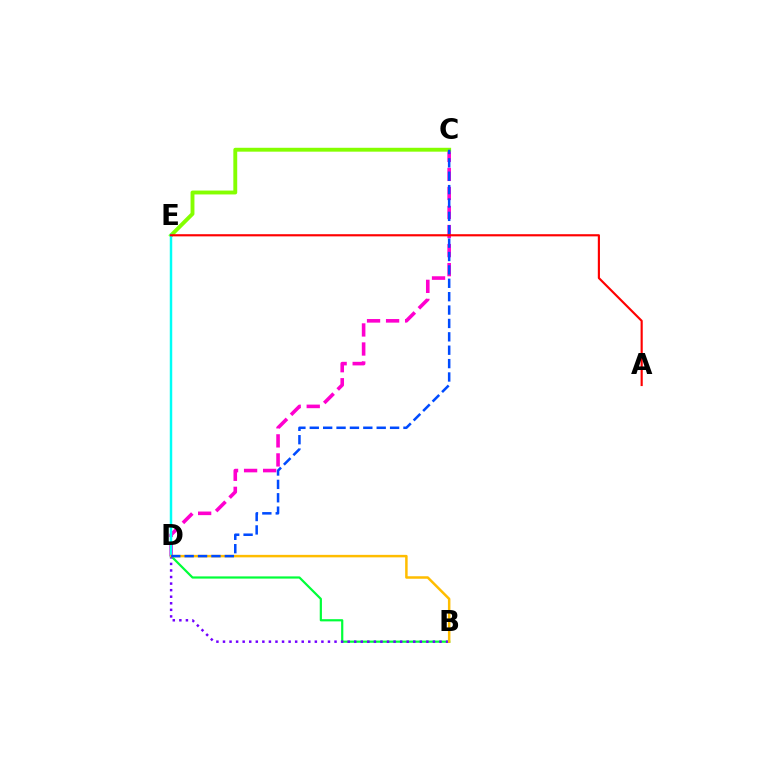{('C', 'D'): [{'color': '#ff00cf', 'line_style': 'dashed', 'thickness': 2.59}, {'color': '#004bff', 'line_style': 'dashed', 'thickness': 1.82}], ('B', 'D'): [{'color': '#00ff39', 'line_style': 'solid', 'thickness': 1.58}, {'color': '#7200ff', 'line_style': 'dotted', 'thickness': 1.78}, {'color': '#ffbd00', 'line_style': 'solid', 'thickness': 1.8}], ('C', 'E'): [{'color': '#84ff00', 'line_style': 'solid', 'thickness': 2.8}], ('D', 'E'): [{'color': '#00fff6', 'line_style': 'solid', 'thickness': 1.77}], ('A', 'E'): [{'color': '#ff0000', 'line_style': 'solid', 'thickness': 1.55}]}